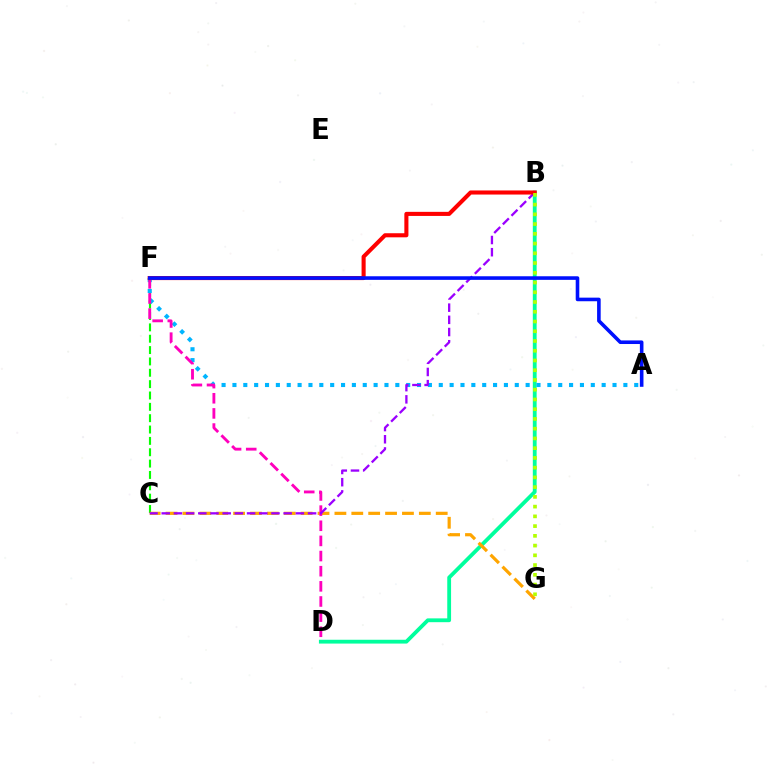{('B', 'D'): [{'color': '#00ff9d', 'line_style': 'solid', 'thickness': 2.75}], ('C', 'F'): [{'color': '#08ff00', 'line_style': 'dashed', 'thickness': 1.54}], ('C', 'G'): [{'color': '#ffa500', 'line_style': 'dashed', 'thickness': 2.29}], ('A', 'F'): [{'color': '#00b5ff', 'line_style': 'dotted', 'thickness': 2.95}, {'color': '#0010ff', 'line_style': 'solid', 'thickness': 2.59}], ('D', 'F'): [{'color': '#ff00bd', 'line_style': 'dashed', 'thickness': 2.06}], ('B', 'C'): [{'color': '#9b00ff', 'line_style': 'dashed', 'thickness': 1.66}], ('B', 'F'): [{'color': '#ff0000', 'line_style': 'solid', 'thickness': 2.94}], ('B', 'G'): [{'color': '#b3ff00', 'line_style': 'dotted', 'thickness': 2.65}]}